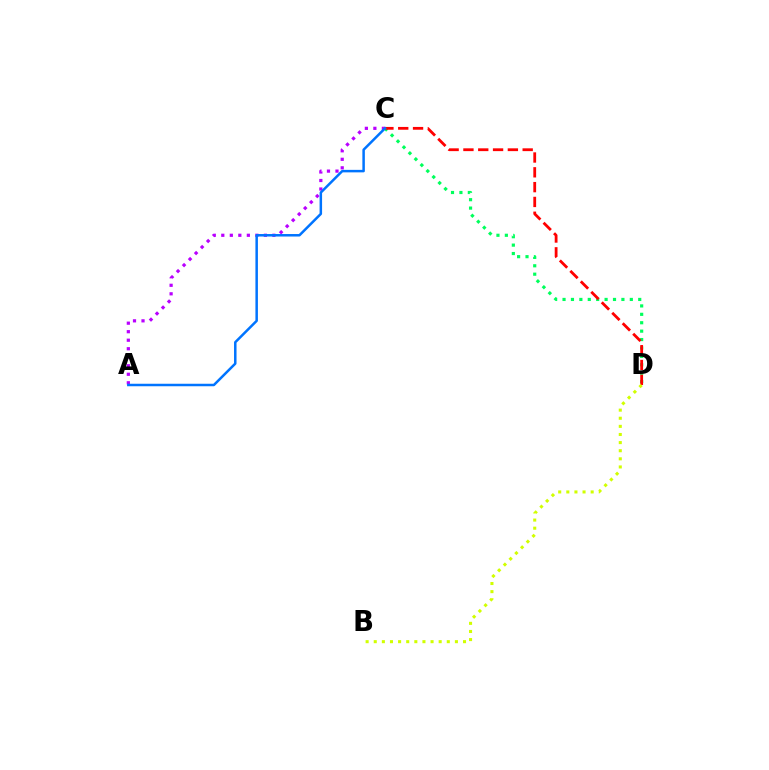{('C', 'D'): [{'color': '#00ff5c', 'line_style': 'dotted', 'thickness': 2.28}, {'color': '#ff0000', 'line_style': 'dashed', 'thickness': 2.01}], ('A', 'C'): [{'color': '#b900ff', 'line_style': 'dotted', 'thickness': 2.31}, {'color': '#0074ff', 'line_style': 'solid', 'thickness': 1.8}], ('B', 'D'): [{'color': '#d1ff00', 'line_style': 'dotted', 'thickness': 2.21}]}